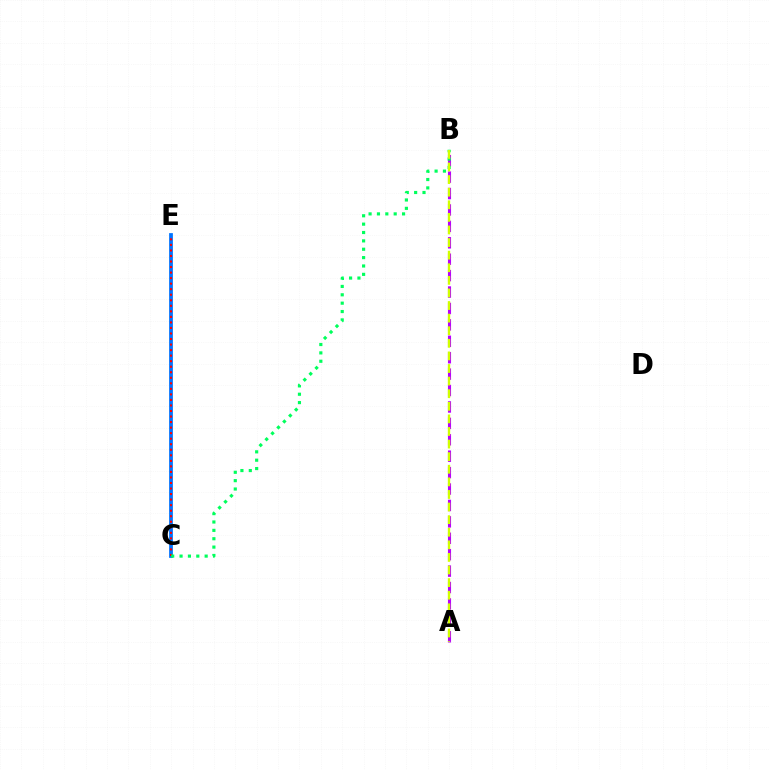{('C', 'E'): [{'color': '#0074ff', 'line_style': 'solid', 'thickness': 2.71}, {'color': '#ff0000', 'line_style': 'dotted', 'thickness': 1.5}], ('A', 'B'): [{'color': '#b900ff', 'line_style': 'dashed', 'thickness': 2.23}, {'color': '#d1ff00', 'line_style': 'dashed', 'thickness': 1.71}], ('B', 'C'): [{'color': '#00ff5c', 'line_style': 'dotted', 'thickness': 2.27}]}